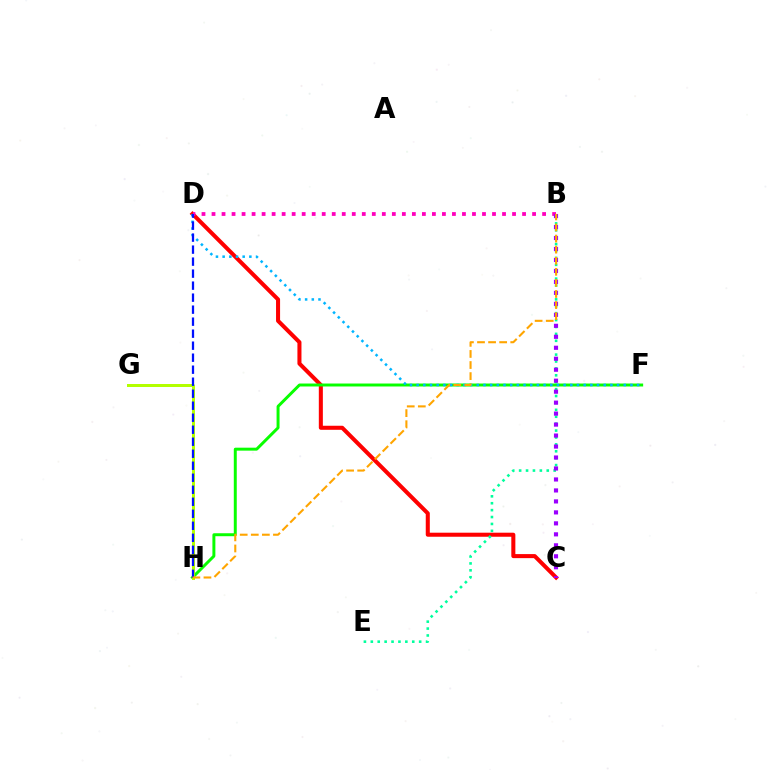{('C', 'D'): [{'color': '#ff0000', 'line_style': 'solid', 'thickness': 2.91}], ('F', 'H'): [{'color': '#08ff00', 'line_style': 'solid', 'thickness': 2.13}], ('D', 'F'): [{'color': '#00b5ff', 'line_style': 'dotted', 'thickness': 1.82}], ('G', 'H'): [{'color': '#b3ff00', 'line_style': 'solid', 'thickness': 2.15}], ('B', 'E'): [{'color': '#00ff9d', 'line_style': 'dotted', 'thickness': 1.88}], ('B', 'D'): [{'color': '#ff00bd', 'line_style': 'dotted', 'thickness': 2.72}], ('B', 'C'): [{'color': '#9b00ff', 'line_style': 'dotted', 'thickness': 2.98}], ('D', 'H'): [{'color': '#0010ff', 'line_style': 'dashed', 'thickness': 1.63}], ('B', 'H'): [{'color': '#ffa500', 'line_style': 'dashed', 'thickness': 1.51}]}